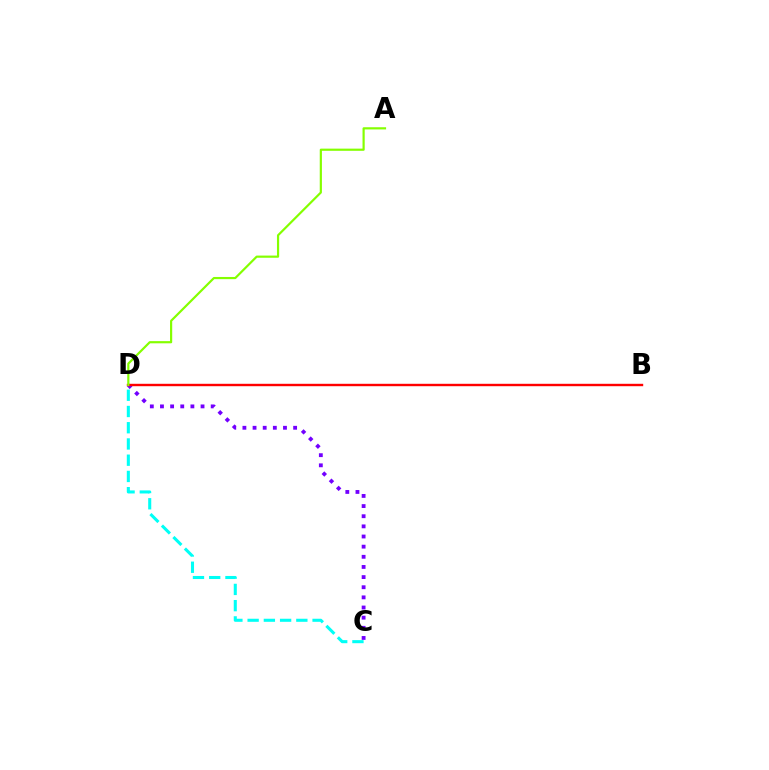{('C', 'D'): [{'color': '#7200ff', 'line_style': 'dotted', 'thickness': 2.76}, {'color': '#00fff6', 'line_style': 'dashed', 'thickness': 2.21}], ('B', 'D'): [{'color': '#ff0000', 'line_style': 'solid', 'thickness': 1.73}], ('A', 'D'): [{'color': '#84ff00', 'line_style': 'solid', 'thickness': 1.57}]}